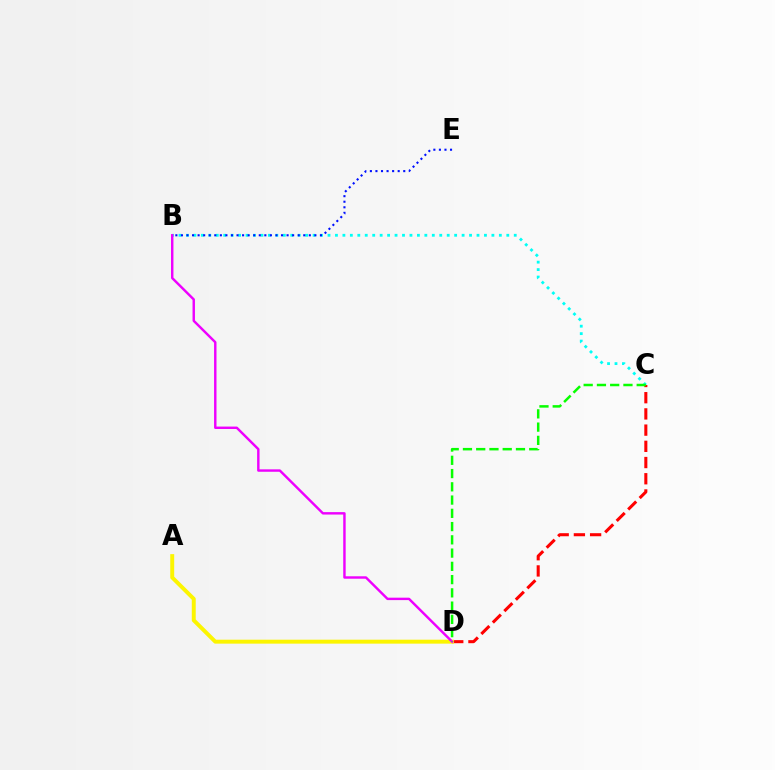{('B', 'C'): [{'color': '#00fff6', 'line_style': 'dotted', 'thickness': 2.02}], ('C', 'D'): [{'color': '#ff0000', 'line_style': 'dashed', 'thickness': 2.2}, {'color': '#08ff00', 'line_style': 'dashed', 'thickness': 1.8}], ('A', 'D'): [{'color': '#fcf500', 'line_style': 'solid', 'thickness': 2.84}], ('B', 'D'): [{'color': '#ee00ff', 'line_style': 'solid', 'thickness': 1.75}], ('B', 'E'): [{'color': '#0010ff', 'line_style': 'dotted', 'thickness': 1.51}]}